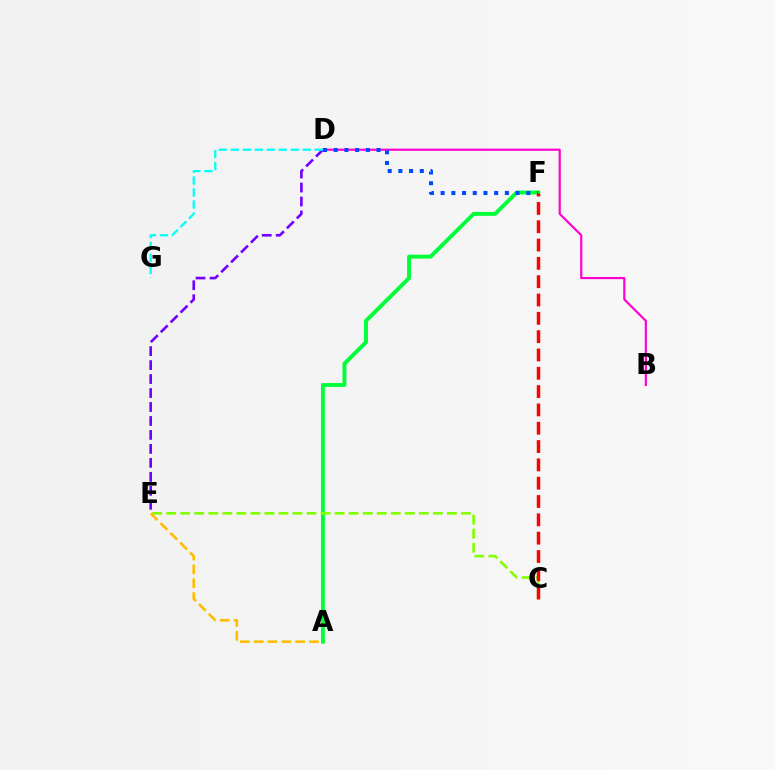{('A', 'F'): [{'color': '#00ff39', 'line_style': 'solid', 'thickness': 2.81}], ('B', 'D'): [{'color': '#ff00cf', 'line_style': 'solid', 'thickness': 1.56}], ('C', 'E'): [{'color': '#84ff00', 'line_style': 'dashed', 'thickness': 1.91}], ('D', 'E'): [{'color': '#7200ff', 'line_style': 'dashed', 'thickness': 1.9}], ('A', 'E'): [{'color': '#ffbd00', 'line_style': 'dashed', 'thickness': 1.88}], ('D', 'G'): [{'color': '#00fff6', 'line_style': 'dashed', 'thickness': 1.63}], ('D', 'F'): [{'color': '#004bff', 'line_style': 'dotted', 'thickness': 2.91}], ('C', 'F'): [{'color': '#ff0000', 'line_style': 'dashed', 'thickness': 2.49}]}